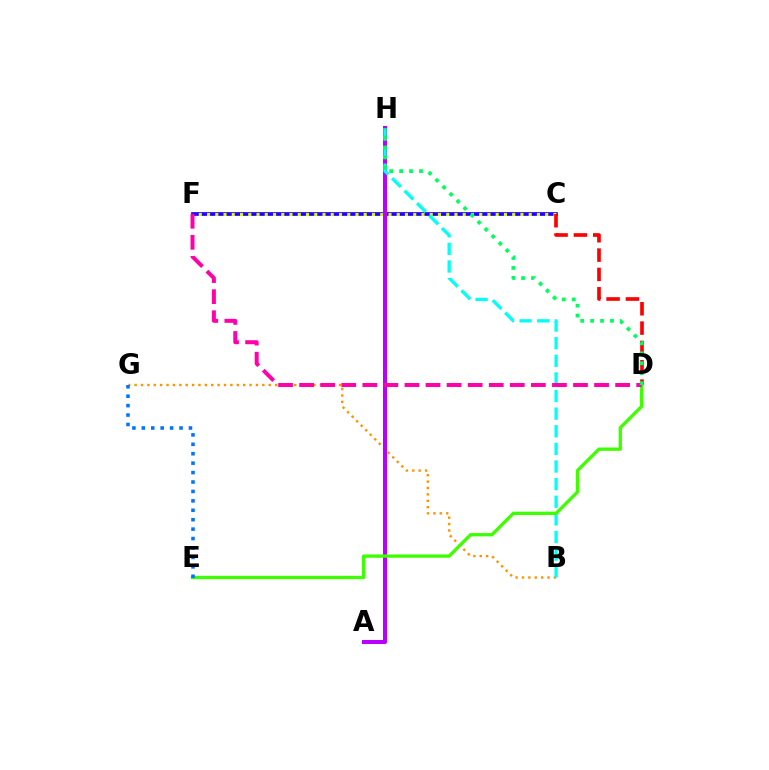{('C', 'F'): [{'color': '#2500ff', 'line_style': 'solid', 'thickness': 2.69}, {'color': '#d1ff00', 'line_style': 'dotted', 'thickness': 2.24}], ('B', 'G'): [{'color': '#ff9400', 'line_style': 'dotted', 'thickness': 1.73}], ('A', 'H'): [{'color': '#b900ff', 'line_style': 'solid', 'thickness': 2.91}], ('B', 'H'): [{'color': '#00fff6', 'line_style': 'dashed', 'thickness': 2.39}], ('C', 'D'): [{'color': '#ff0000', 'line_style': 'dashed', 'thickness': 2.63}], ('D', 'E'): [{'color': '#3dff00', 'line_style': 'solid', 'thickness': 2.39}], ('D', 'F'): [{'color': '#ff00ac', 'line_style': 'dashed', 'thickness': 2.86}], ('D', 'H'): [{'color': '#00ff5c', 'line_style': 'dotted', 'thickness': 2.7}], ('E', 'G'): [{'color': '#0074ff', 'line_style': 'dotted', 'thickness': 2.56}]}